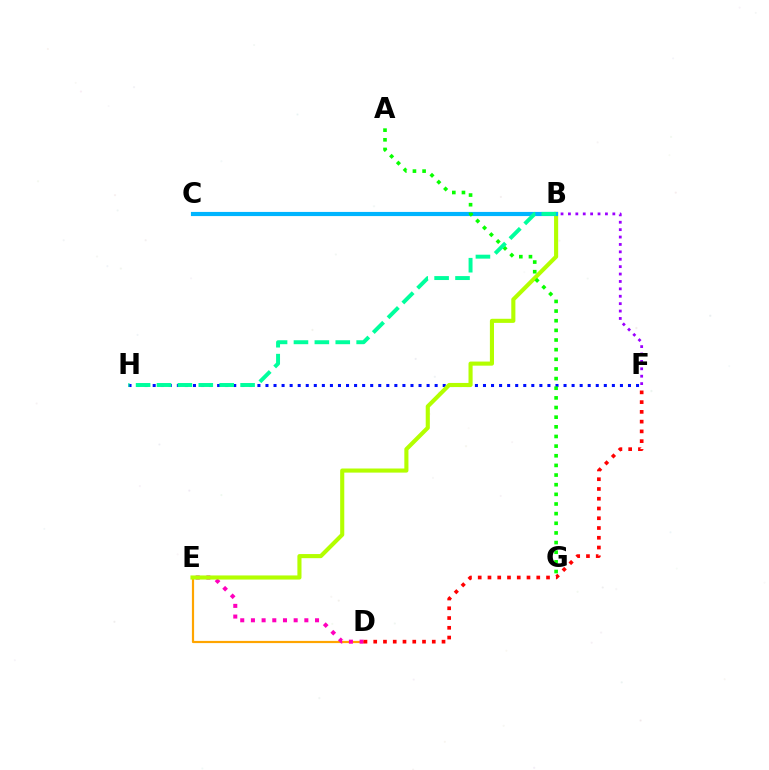{('D', 'E'): [{'color': '#ffa500', 'line_style': 'solid', 'thickness': 1.58}, {'color': '#ff00bd', 'line_style': 'dotted', 'thickness': 2.9}], ('F', 'H'): [{'color': '#0010ff', 'line_style': 'dotted', 'thickness': 2.19}], ('D', 'F'): [{'color': '#ff0000', 'line_style': 'dotted', 'thickness': 2.65}], ('B', 'E'): [{'color': '#b3ff00', 'line_style': 'solid', 'thickness': 2.96}], ('B', 'C'): [{'color': '#00b5ff', 'line_style': 'solid', 'thickness': 2.99}], ('A', 'G'): [{'color': '#08ff00', 'line_style': 'dotted', 'thickness': 2.62}], ('B', 'F'): [{'color': '#9b00ff', 'line_style': 'dotted', 'thickness': 2.01}], ('B', 'H'): [{'color': '#00ff9d', 'line_style': 'dashed', 'thickness': 2.84}]}